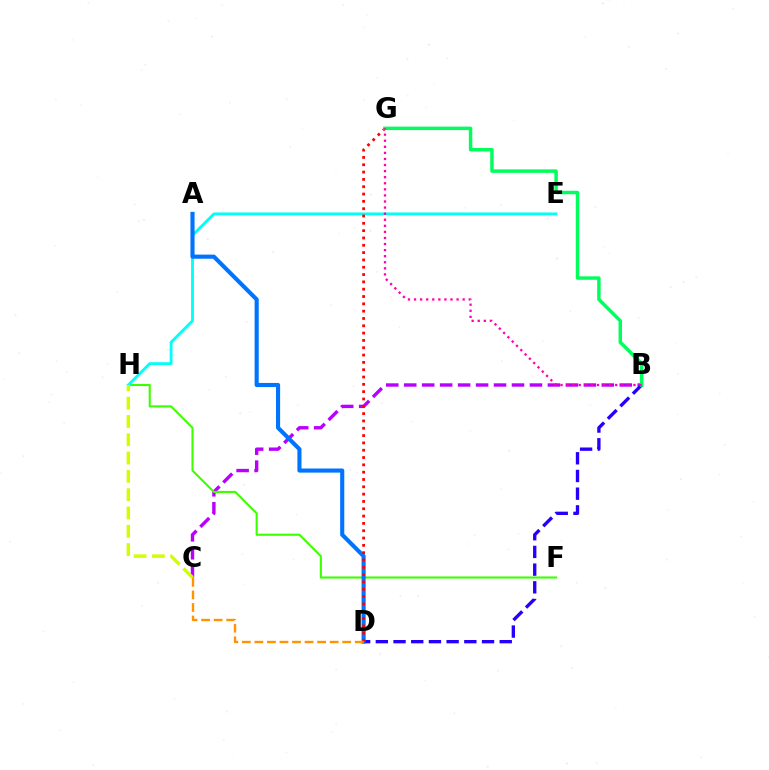{('B', 'C'): [{'color': '#b900ff', 'line_style': 'dashed', 'thickness': 2.44}], ('B', 'D'): [{'color': '#2500ff', 'line_style': 'dashed', 'thickness': 2.4}], ('F', 'H'): [{'color': '#3dff00', 'line_style': 'solid', 'thickness': 1.51}], ('E', 'H'): [{'color': '#00fff6', 'line_style': 'solid', 'thickness': 2.03}], ('A', 'D'): [{'color': '#0074ff', 'line_style': 'solid', 'thickness': 2.96}], ('D', 'G'): [{'color': '#ff0000', 'line_style': 'dotted', 'thickness': 1.99}], ('B', 'G'): [{'color': '#00ff5c', 'line_style': 'solid', 'thickness': 2.49}, {'color': '#ff00ac', 'line_style': 'dotted', 'thickness': 1.65}], ('C', 'D'): [{'color': '#ff9400', 'line_style': 'dashed', 'thickness': 1.7}], ('C', 'H'): [{'color': '#d1ff00', 'line_style': 'dashed', 'thickness': 2.49}]}